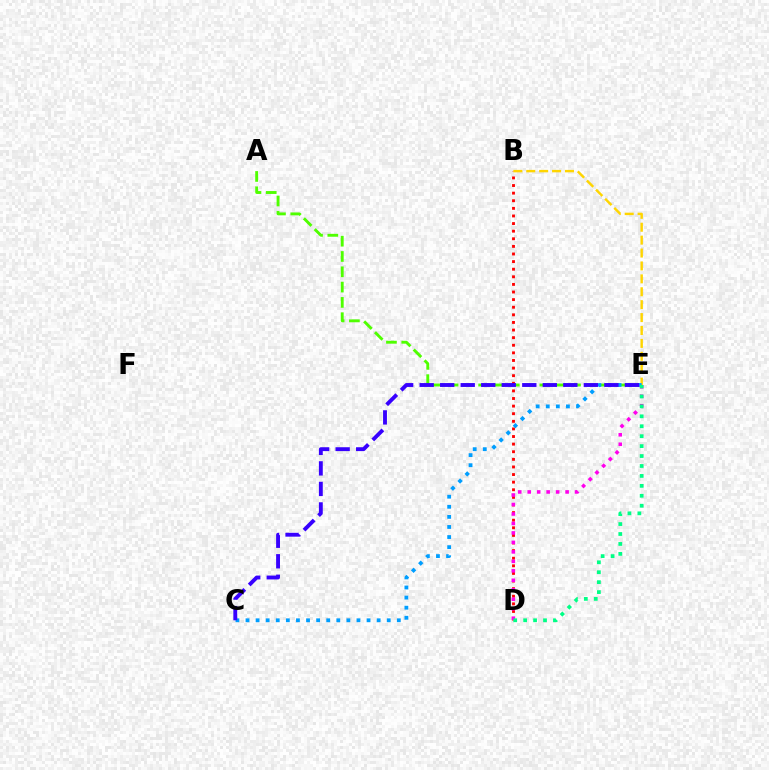{('A', 'E'): [{'color': '#4fff00', 'line_style': 'dashed', 'thickness': 2.08}], ('B', 'D'): [{'color': '#ff0000', 'line_style': 'dotted', 'thickness': 2.07}], ('B', 'E'): [{'color': '#ffd500', 'line_style': 'dashed', 'thickness': 1.75}], ('C', 'E'): [{'color': '#009eff', 'line_style': 'dotted', 'thickness': 2.74}, {'color': '#3700ff', 'line_style': 'dashed', 'thickness': 2.79}], ('D', 'E'): [{'color': '#ff00ed', 'line_style': 'dotted', 'thickness': 2.57}, {'color': '#00ff86', 'line_style': 'dotted', 'thickness': 2.7}]}